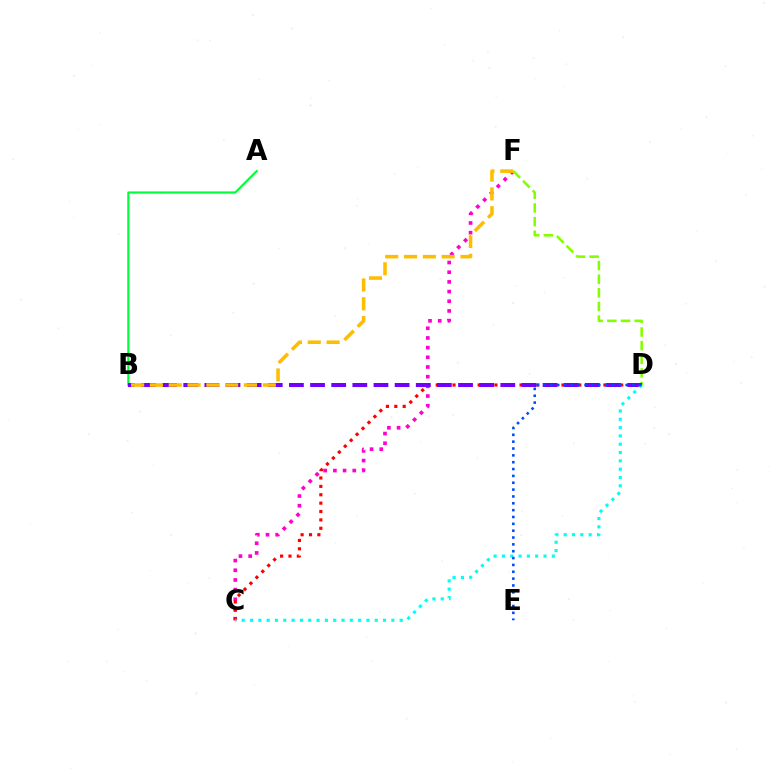{('C', 'F'): [{'color': '#ff00cf', 'line_style': 'dotted', 'thickness': 2.63}], ('D', 'F'): [{'color': '#84ff00', 'line_style': 'dashed', 'thickness': 1.85}], ('C', 'D'): [{'color': '#ff0000', 'line_style': 'dotted', 'thickness': 2.28}, {'color': '#00fff6', 'line_style': 'dotted', 'thickness': 2.26}], ('A', 'B'): [{'color': '#00ff39', 'line_style': 'solid', 'thickness': 1.57}], ('B', 'D'): [{'color': '#7200ff', 'line_style': 'dashed', 'thickness': 2.87}], ('B', 'F'): [{'color': '#ffbd00', 'line_style': 'dashed', 'thickness': 2.56}], ('D', 'E'): [{'color': '#004bff', 'line_style': 'dotted', 'thickness': 1.86}]}